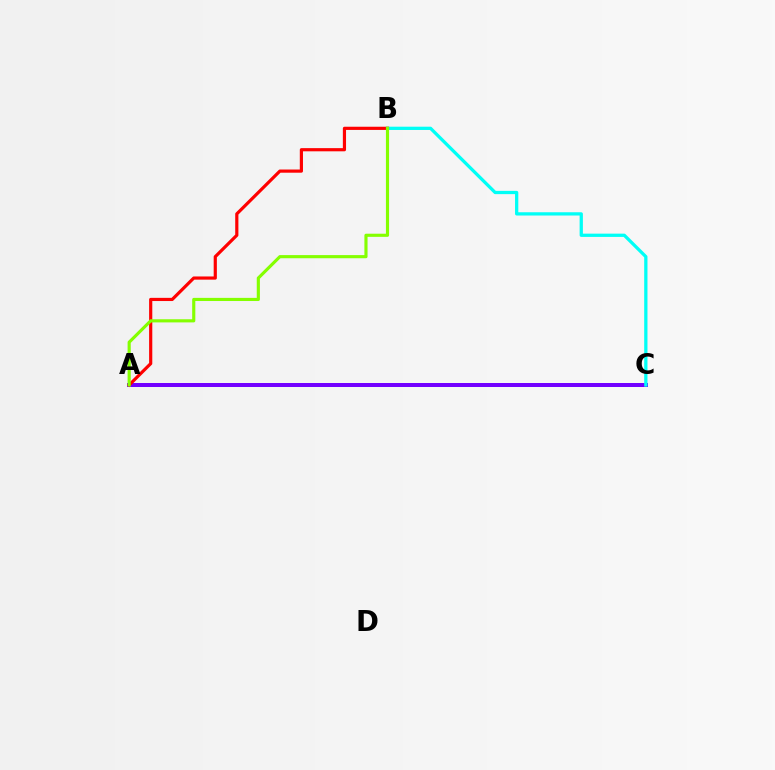{('A', 'C'): [{'color': '#7200ff', 'line_style': 'solid', 'thickness': 2.87}], ('B', 'C'): [{'color': '#00fff6', 'line_style': 'solid', 'thickness': 2.35}], ('A', 'B'): [{'color': '#ff0000', 'line_style': 'solid', 'thickness': 2.29}, {'color': '#84ff00', 'line_style': 'solid', 'thickness': 2.26}]}